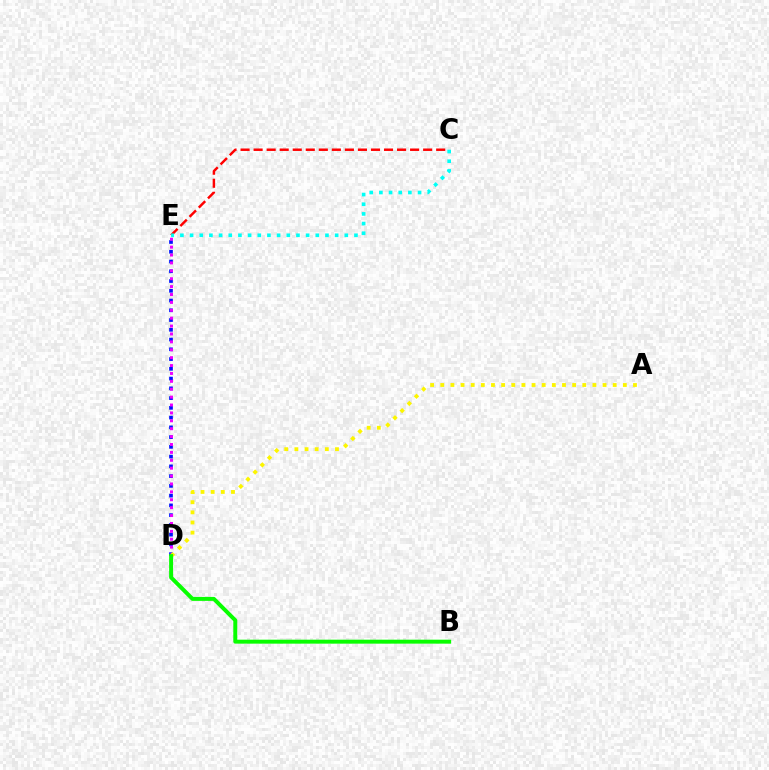{('D', 'E'): [{'color': '#0010ff', 'line_style': 'dotted', 'thickness': 2.65}, {'color': '#ee00ff', 'line_style': 'dotted', 'thickness': 2.14}], ('A', 'D'): [{'color': '#fcf500', 'line_style': 'dotted', 'thickness': 2.76}], ('C', 'E'): [{'color': '#ff0000', 'line_style': 'dashed', 'thickness': 1.77}, {'color': '#00fff6', 'line_style': 'dotted', 'thickness': 2.63}], ('B', 'D'): [{'color': '#08ff00', 'line_style': 'solid', 'thickness': 2.86}]}